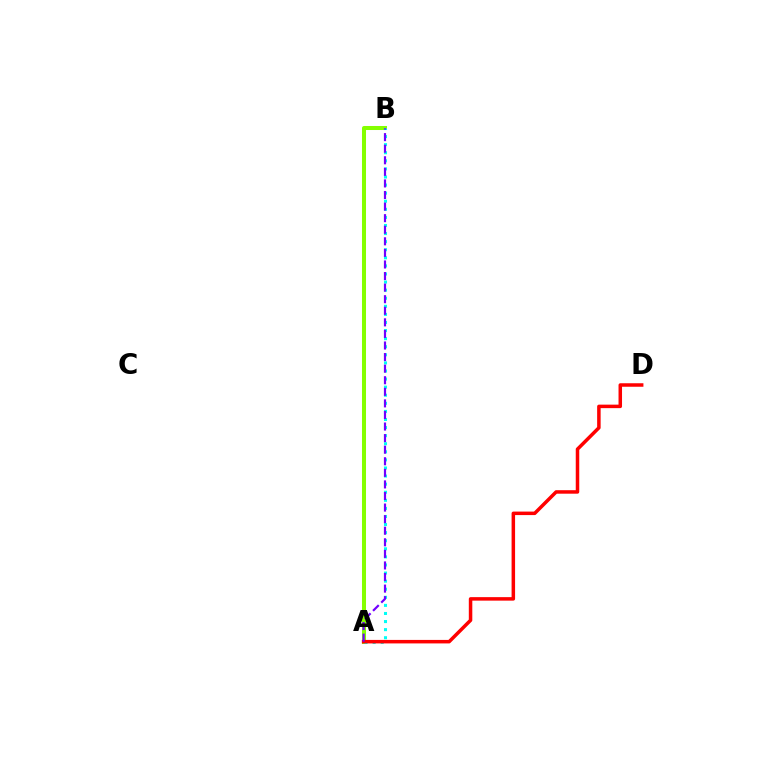{('A', 'B'): [{'color': '#84ff00', 'line_style': 'solid', 'thickness': 2.9}, {'color': '#00fff6', 'line_style': 'dotted', 'thickness': 2.2}, {'color': '#7200ff', 'line_style': 'dashed', 'thickness': 1.57}], ('A', 'D'): [{'color': '#ff0000', 'line_style': 'solid', 'thickness': 2.52}]}